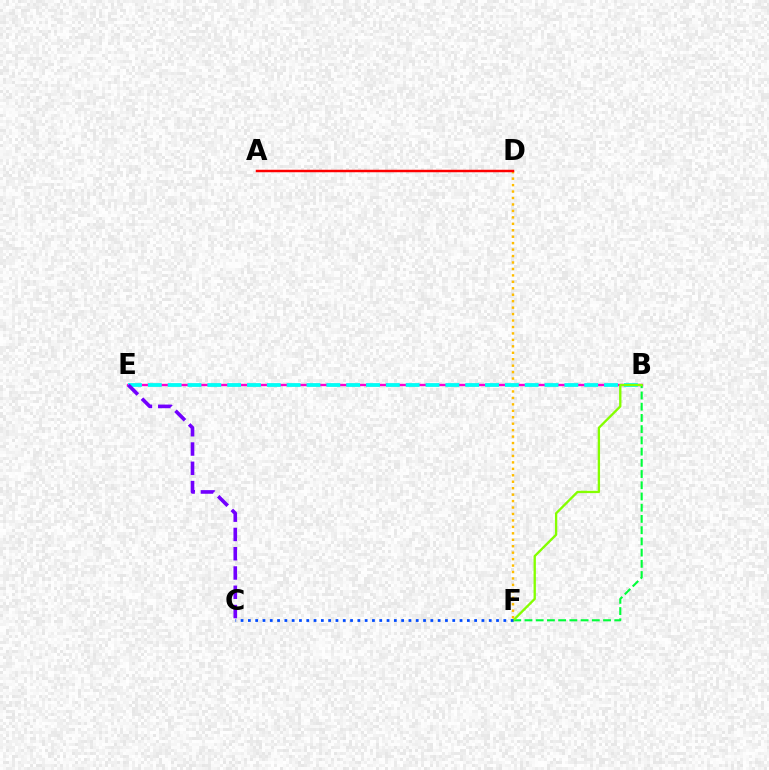{('B', 'E'): [{'color': '#ff00cf', 'line_style': 'solid', 'thickness': 1.71}, {'color': '#00fff6', 'line_style': 'dashed', 'thickness': 2.69}], ('D', 'F'): [{'color': '#ffbd00', 'line_style': 'dotted', 'thickness': 1.75}], ('B', 'F'): [{'color': '#00ff39', 'line_style': 'dashed', 'thickness': 1.52}, {'color': '#84ff00', 'line_style': 'solid', 'thickness': 1.68}], ('C', 'E'): [{'color': '#7200ff', 'line_style': 'dashed', 'thickness': 2.62}], ('C', 'F'): [{'color': '#004bff', 'line_style': 'dotted', 'thickness': 1.98}], ('A', 'D'): [{'color': '#ff0000', 'line_style': 'solid', 'thickness': 1.78}]}